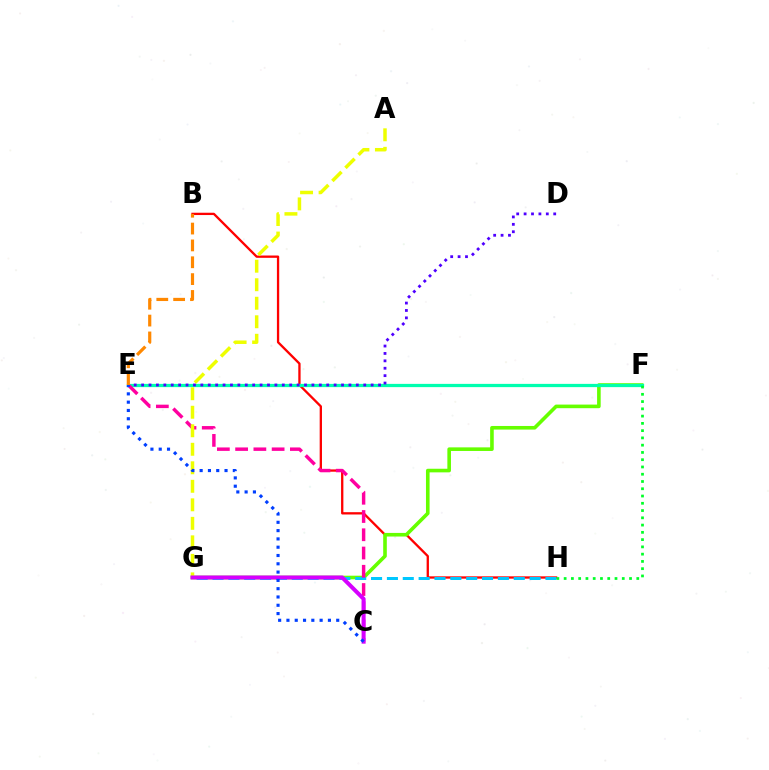{('B', 'H'): [{'color': '#ff0000', 'line_style': 'solid', 'thickness': 1.66}], ('F', 'G'): [{'color': '#66ff00', 'line_style': 'solid', 'thickness': 2.6}], ('G', 'H'): [{'color': '#00c7ff', 'line_style': 'dashed', 'thickness': 2.15}], ('E', 'F'): [{'color': '#00ffaf', 'line_style': 'solid', 'thickness': 2.34}], ('C', 'E'): [{'color': '#ff00a0', 'line_style': 'dashed', 'thickness': 2.48}, {'color': '#003fff', 'line_style': 'dotted', 'thickness': 2.25}], ('A', 'G'): [{'color': '#eeff00', 'line_style': 'dashed', 'thickness': 2.52}], ('D', 'E'): [{'color': '#4f00ff', 'line_style': 'dotted', 'thickness': 2.01}], ('F', 'H'): [{'color': '#00ff27', 'line_style': 'dotted', 'thickness': 1.97}], ('C', 'G'): [{'color': '#d600ff', 'line_style': 'solid', 'thickness': 2.89}], ('B', 'E'): [{'color': '#ff8800', 'line_style': 'dashed', 'thickness': 2.29}]}